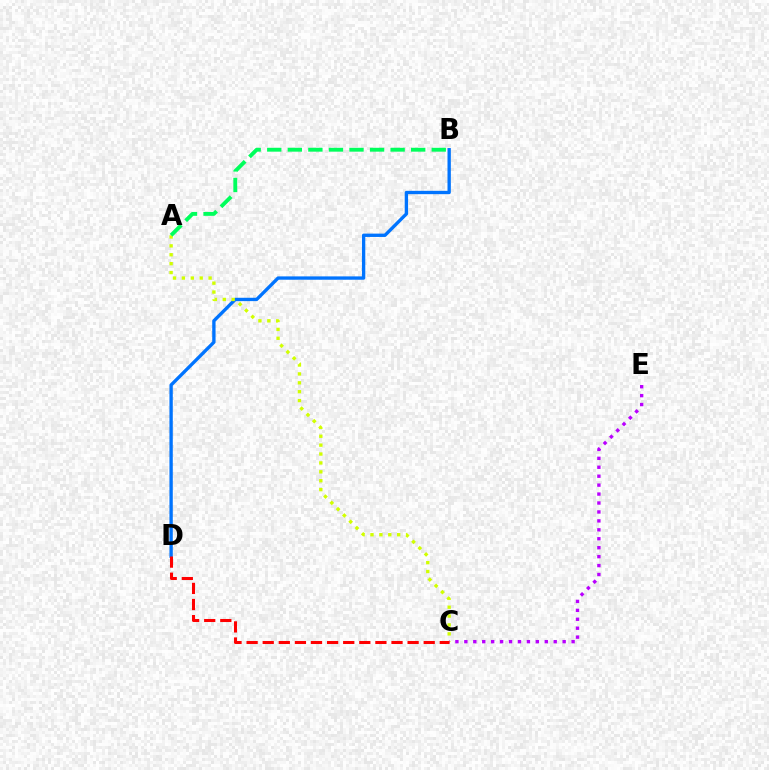{('B', 'D'): [{'color': '#0074ff', 'line_style': 'solid', 'thickness': 2.4}], ('C', 'E'): [{'color': '#b900ff', 'line_style': 'dotted', 'thickness': 2.43}], ('A', 'C'): [{'color': '#d1ff00', 'line_style': 'dotted', 'thickness': 2.42}], ('C', 'D'): [{'color': '#ff0000', 'line_style': 'dashed', 'thickness': 2.19}], ('A', 'B'): [{'color': '#00ff5c', 'line_style': 'dashed', 'thickness': 2.79}]}